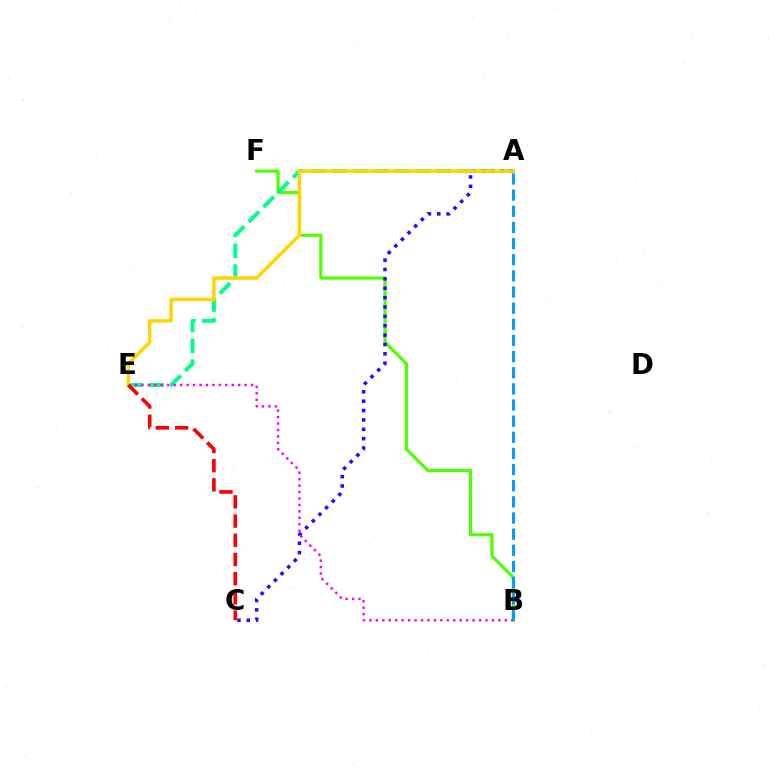{('B', 'F'): [{'color': '#4fff00', 'line_style': 'solid', 'thickness': 2.3}], ('A', 'E'): [{'color': '#00ff86', 'line_style': 'dashed', 'thickness': 2.84}, {'color': '#ffd500', 'line_style': 'solid', 'thickness': 2.48}], ('B', 'E'): [{'color': '#ff00ed', 'line_style': 'dotted', 'thickness': 1.75}], ('A', 'C'): [{'color': '#3700ff', 'line_style': 'dotted', 'thickness': 2.55}], ('C', 'E'): [{'color': '#ff0000', 'line_style': 'dashed', 'thickness': 2.61}], ('A', 'B'): [{'color': '#009eff', 'line_style': 'dashed', 'thickness': 2.19}]}